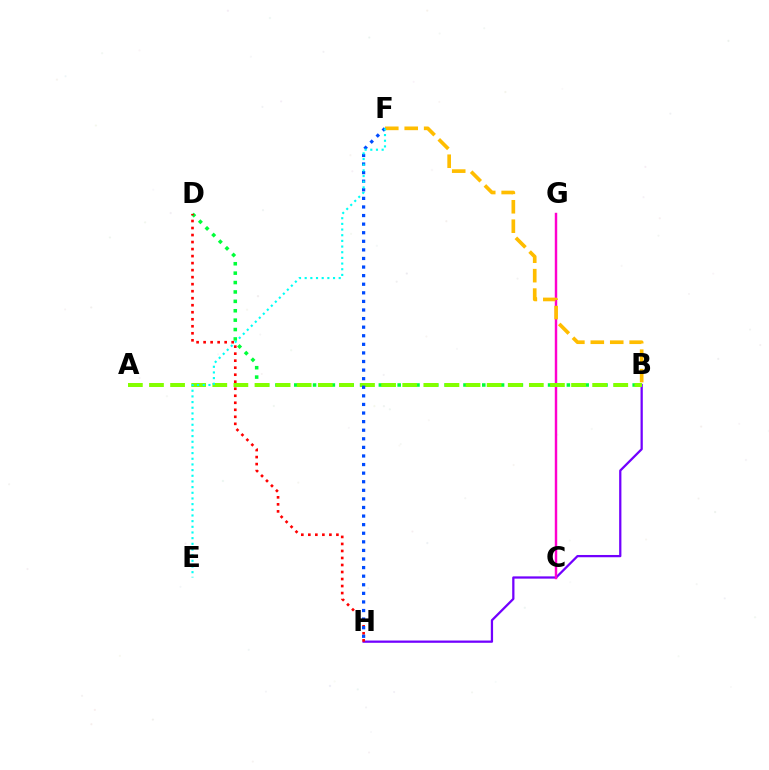{('B', 'H'): [{'color': '#7200ff', 'line_style': 'solid', 'thickness': 1.63}], ('C', 'G'): [{'color': '#ff00cf', 'line_style': 'solid', 'thickness': 1.75}], ('B', 'D'): [{'color': '#00ff39', 'line_style': 'dotted', 'thickness': 2.55}], ('D', 'H'): [{'color': '#ff0000', 'line_style': 'dotted', 'thickness': 1.91}], ('A', 'B'): [{'color': '#84ff00', 'line_style': 'dashed', 'thickness': 2.87}], ('B', 'F'): [{'color': '#ffbd00', 'line_style': 'dashed', 'thickness': 2.64}], ('F', 'H'): [{'color': '#004bff', 'line_style': 'dotted', 'thickness': 2.33}], ('E', 'F'): [{'color': '#00fff6', 'line_style': 'dotted', 'thickness': 1.54}]}